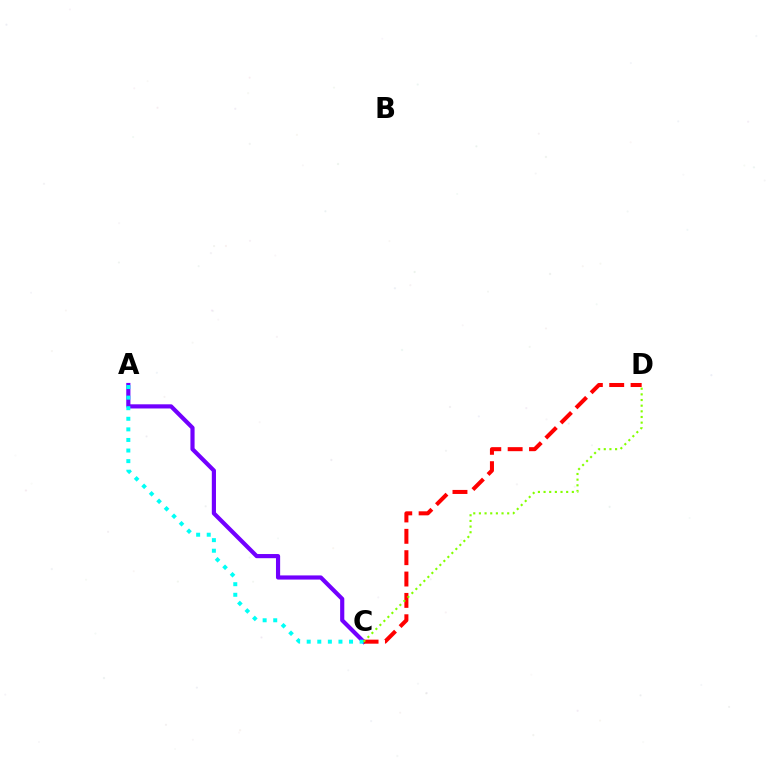{('A', 'C'): [{'color': '#7200ff', 'line_style': 'solid', 'thickness': 3.0}, {'color': '#00fff6', 'line_style': 'dotted', 'thickness': 2.88}], ('C', 'D'): [{'color': '#ff0000', 'line_style': 'dashed', 'thickness': 2.9}, {'color': '#84ff00', 'line_style': 'dotted', 'thickness': 1.54}]}